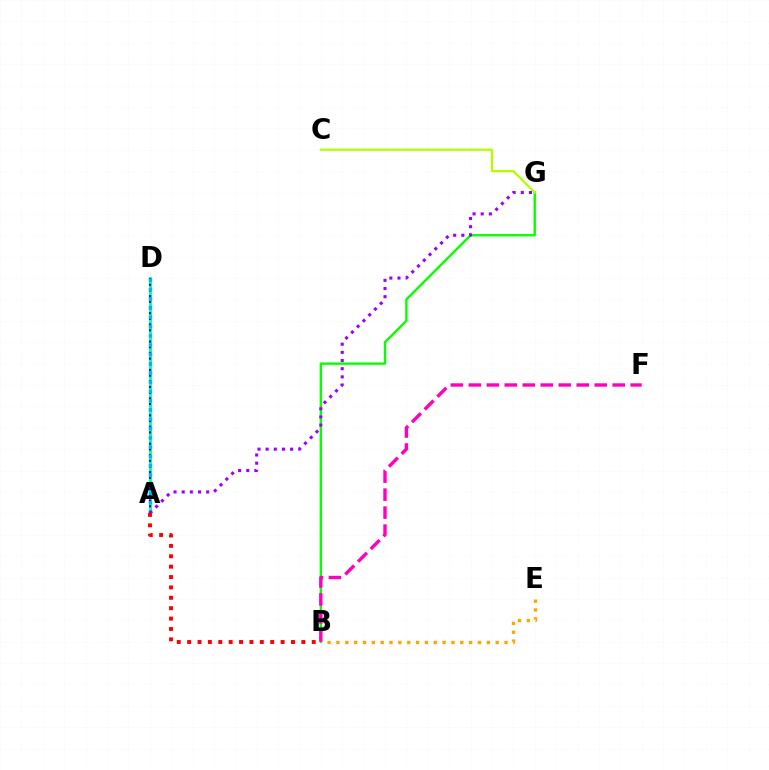{('B', 'E'): [{'color': '#ffa500', 'line_style': 'dotted', 'thickness': 2.4}], ('B', 'G'): [{'color': '#08ff00', 'line_style': 'solid', 'thickness': 1.72}], ('C', 'G'): [{'color': '#b3ff00', 'line_style': 'solid', 'thickness': 1.62}], ('A', 'D'): [{'color': '#00ff9d', 'line_style': 'solid', 'thickness': 2.06}, {'color': '#0010ff', 'line_style': 'dotted', 'thickness': 1.54}, {'color': '#00b5ff', 'line_style': 'dotted', 'thickness': 2.52}], ('A', 'G'): [{'color': '#9b00ff', 'line_style': 'dotted', 'thickness': 2.22}], ('A', 'B'): [{'color': '#ff0000', 'line_style': 'dotted', 'thickness': 2.82}], ('B', 'F'): [{'color': '#ff00bd', 'line_style': 'dashed', 'thickness': 2.44}]}